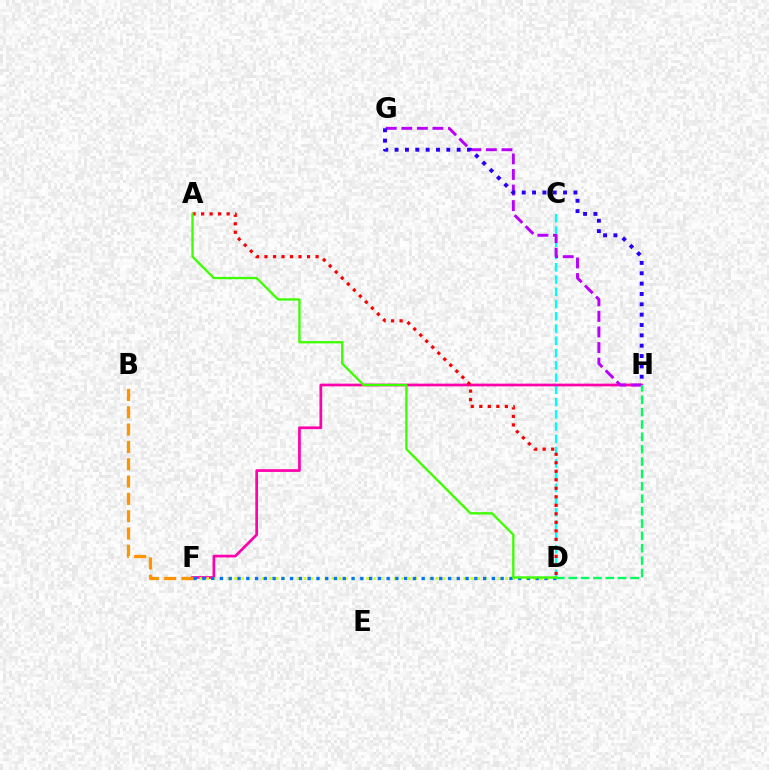{('C', 'D'): [{'color': '#00fff6', 'line_style': 'dashed', 'thickness': 1.66}], ('F', 'H'): [{'color': '#ff00ac', 'line_style': 'solid', 'thickness': 1.95}], ('G', 'H'): [{'color': '#b900ff', 'line_style': 'dashed', 'thickness': 2.12}, {'color': '#2500ff', 'line_style': 'dotted', 'thickness': 2.81}], ('D', 'H'): [{'color': '#00ff5c', 'line_style': 'dashed', 'thickness': 1.68}], ('D', 'F'): [{'color': '#d1ff00', 'line_style': 'dotted', 'thickness': 1.89}, {'color': '#0074ff', 'line_style': 'dotted', 'thickness': 2.38}], ('B', 'F'): [{'color': '#ff9400', 'line_style': 'dashed', 'thickness': 2.35}], ('A', 'D'): [{'color': '#ff0000', 'line_style': 'dotted', 'thickness': 2.31}, {'color': '#3dff00', 'line_style': 'solid', 'thickness': 1.68}]}